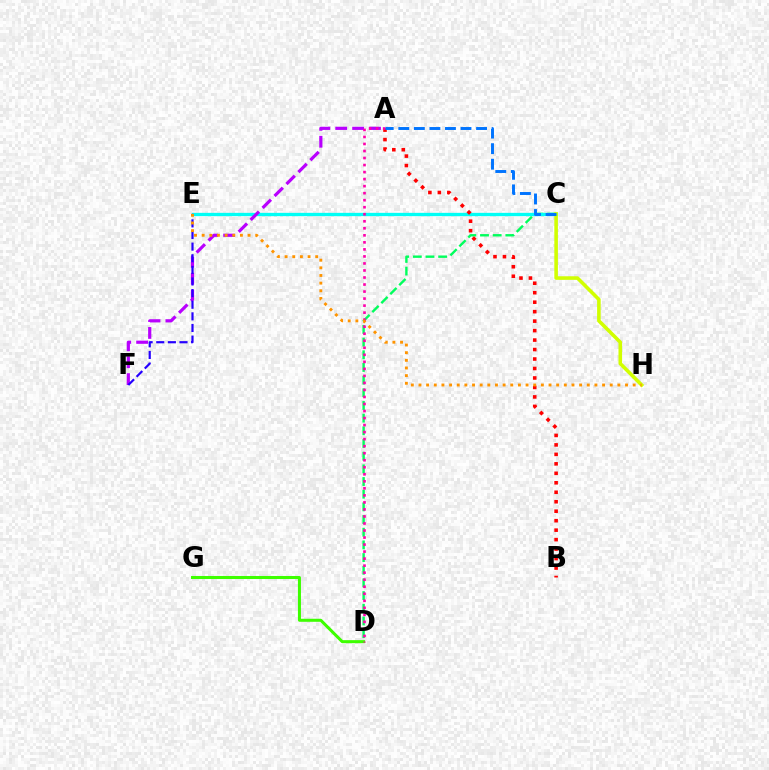{('D', 'G'): [{'color': '#3dff00', 'line_style': 'solid', 'thickness': 2.18}], ('C', 'D'): [{'color': '#00ff5c', 'line_style': 'dashed', 'thickness': 1.72}], ('C', 'E'): [{'color': '#00fff6', 'line_style': 'solid', 'thickness': 2.39}], ('A', 'B'): [{'color': '#ff0000', 'line_style': 'dotted', 'thickness': 2.57}], ('C', 'H'): [{'color': '#d1ff00', 'line_style': 'solid', 'thickness': 2.58}], ('A', 'F'): [{'color': '#b900ff', 'line_style': 'dashed', 'thickness': 2.29}], ('A', 'D'): [{'color': '#ff00ac', 'line_style': 'dotted', 'thickness': 1.91}], ('A', 'C'): [{'color': '#0074ff', 'line_style': 'dashed', 'thickness': 2.11}], ('E', 'F'): [{'color': '#2500ff', 'line_style': 'dashed', 'thickness': 1.58}], ('E', 'H'): [{'color': '#ff9400', 'line_style': 'dotted', 'thickness': 2.08}]}